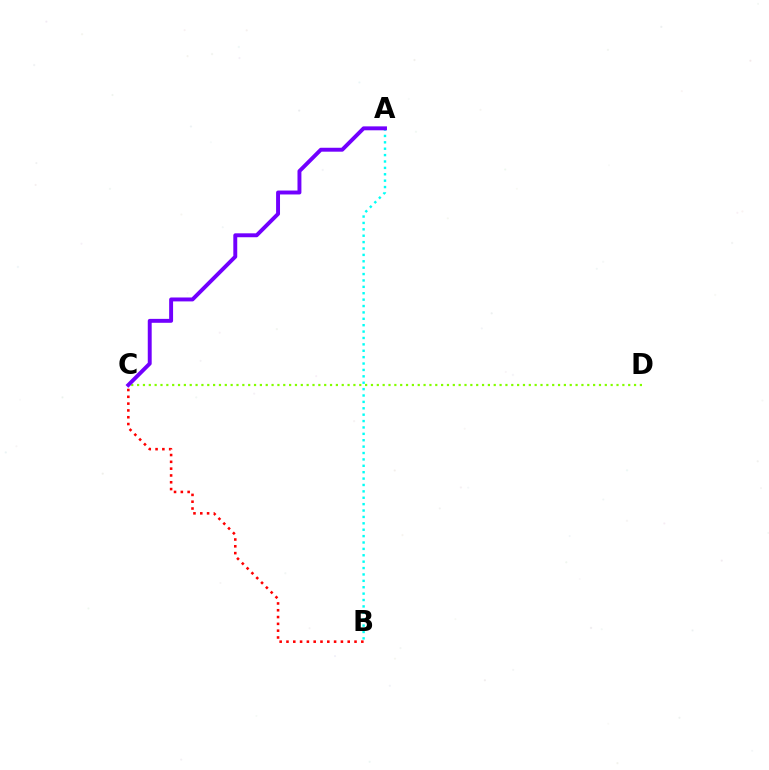{('A', 'B'): [{'color': '#00fff6', 'line_style': 'dotted', 'thickness': 1.74}], ('B', 'C'): [{'color': '#ff0000', 'line_style': 'dotted', 'thickness': 1.85}], ('C', 'D'): [{'color': '#84ff00', 'line_style': 'dotted', 'thickness': 1.59}], ('A', 'C'): [{'color': '#7200ff', 'line_style': 'solid', 'thickness': 2.82}]}